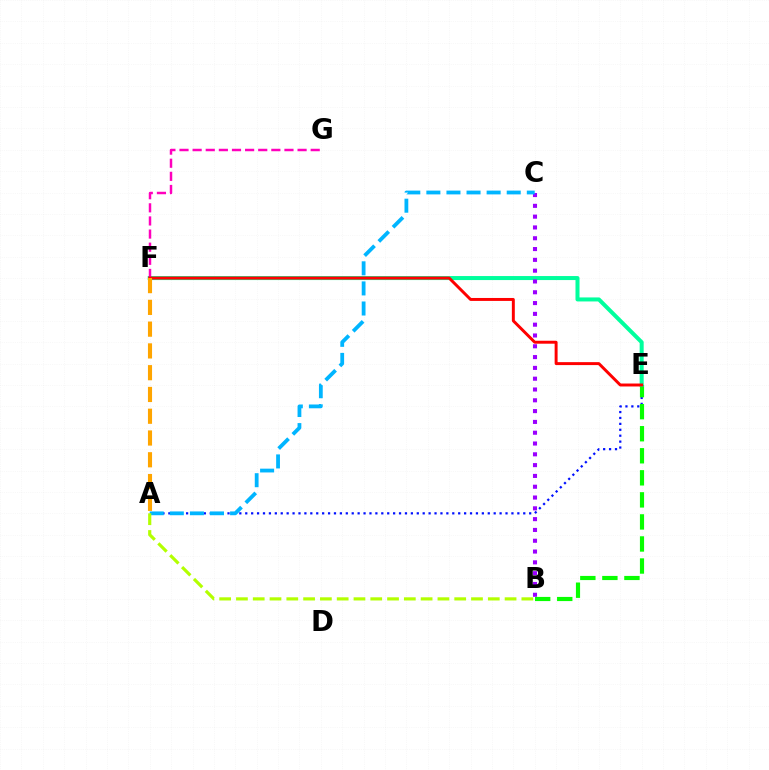{('A', 'E'): [{'color': '#0010ff', 'line_style': 'dotted', 'thickness': 1.61}], ('B', 'E'): [{'color': '#08ff00', 'line_style': 'dashed', 'thickness': 3.0}], ('E', 'F'): [{'color': '#00ff9d', 'line_style': 'solid', 'thickness': 2.89}, {'color': '#ff0000', 'line_style': 'solid', 'thickness': 2.12}], ('F', 'G'): [{'color': '#ff00bd', 'line_style': 'dashed', 'thickness': 1.78}], ('A', 'F'): [{'color': '#ffa500', 'line_style': 'dashed', 'thickness': 2.96}], ('B', 'C'): [{'color': '#9b00ff', 'line_style': 'dotted', 'thickness': 2.94}], ('A', 'C'): [{'color': '#00b5ff', 'line_style': 'dashed', 'thickness': 2.73}], ('A', 'B'): [{'color': '#b3ff00', 'line_style': 'dashed', 'thickness': 2.28}]}